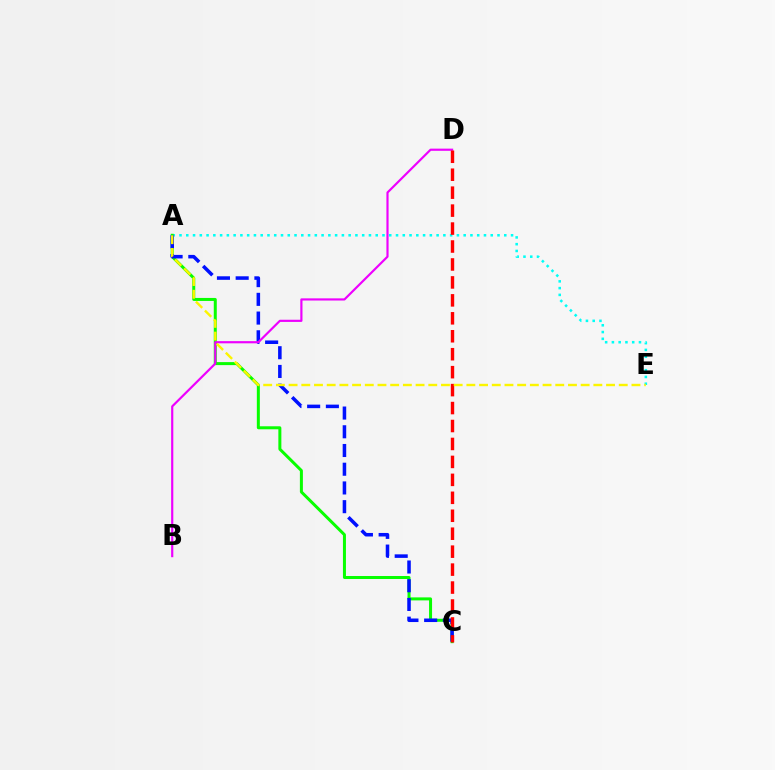{('A', 'E'): [{'color': '#00fff6', 'line_style': 'dotted', 'thickness': 1.84}, {'color': '#fcf500', 'line_style': 'dashed', 'thickness': 1.73}], ('A', 'C'): [{'color': '#08ff00', 'line_style': 'solid', 'thickness': 2.16}, {'color': '#0010ff', 'line_style': 'dashed', 'thickness': 2.54}], ('B', 'D'): [{'color': '#ee00ff', 'line_style': 'solid', 'thickness': 1.57}], ('C', 'D'): [{'color': '#ff0000', 'line_style': 'dashed', 'thickness': 2.44}]}